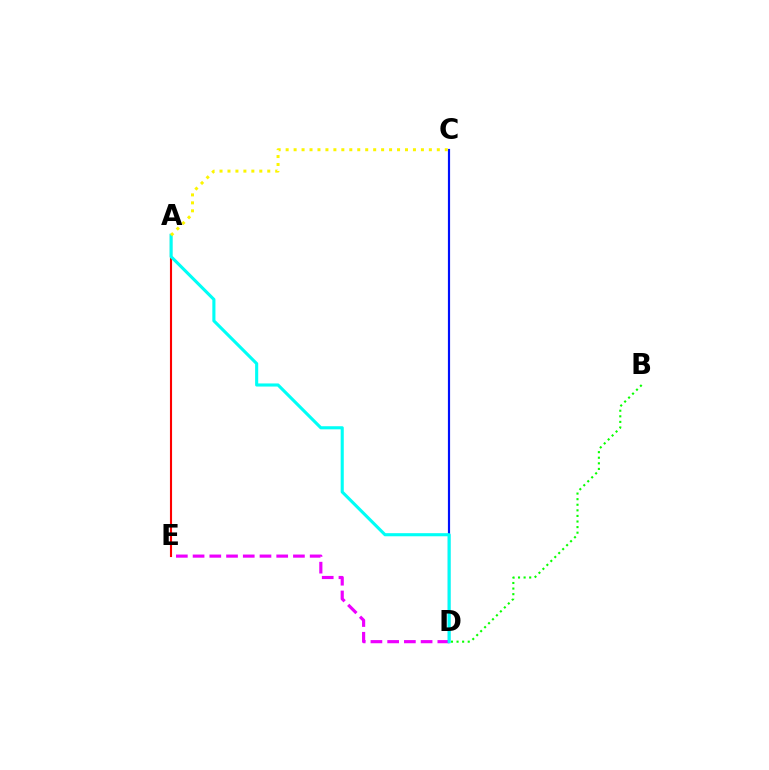{('A', 'E'): [{'color': '#ff0000', 'line_style': 'solid', 'thickness': 1.52}], ('D', 'E'): [{'color': '#ee00ff', 'line_style': 'dashed', 'thickness': 2.27}], ('B', 'D'): [{'color': '#08ff00', 'line_style': 'dotted', 'thickness': 1.52}], ('C', 'D'): [{'color': '#0010ff', 'line_style': 'solid', 'thickness': 1.57}], ('A', 'D'): [{'color': '#00fff6', 'line_style': 'solid', 'thickness': 2.24}], ('A', 'C'): [{'color': '#fcf500', 'line_style': 'dotted', 'thickness': 2.16}]}